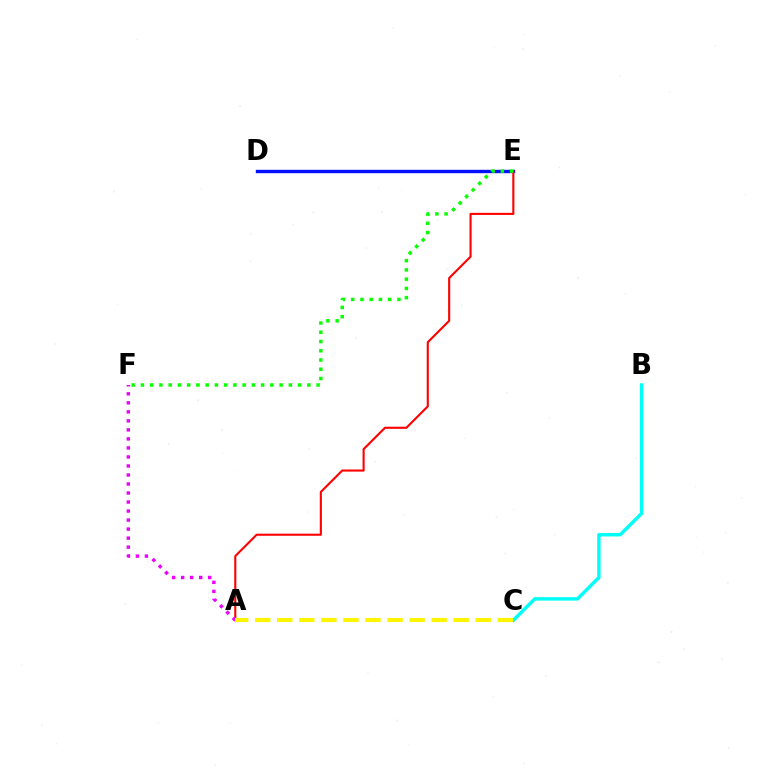{('D', 'E'): [{'color': '#0010ff', 'line_style': 'solid', 'thickness': 2.44}], ('A', 'E'): [{'color': '#ff0000', 'line_style': 'solid', 'thickness': 1.52}], ('B', 'C'): [{'color': '#00fff6', 'line_style': 'solid', 'thickness': 2.47}], ('E', 'F'): [{'color': '#08ff00', 'line_style': 'dotted', 'thickness': 2.51}], ('A', 'F'): [{'color': '#ee00ff', 'line_style': 'dotted', 'thickness': 2.45}], ('A', 'C'): [{'color': '#fcf500', 'line_style': 'dashed', 'thickness': 3.0}]}